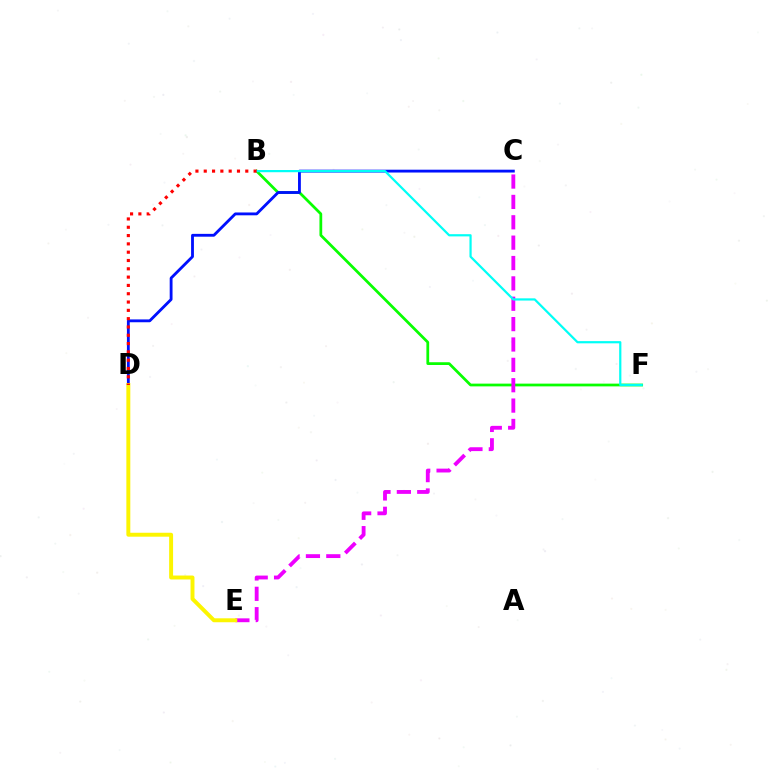{('B', 'F'): [{'color': '#08ff00', 'line_style': 'solid', 'thickness': 1.98}, {'color': '#00fff6', 'line_style': 'solid', 'thickness': 1.59}], ('C', 'E'): [{'color': '#ee00ff', 'line_style': 'dashed', 'thickness': 2.77}], ('C', 'D'): [{'color': '#0010ff', 'line_style': 'solid', 'thickness': 2.04}], ('D', 'E'): [{'color': '#fcf500', 'line_style': 'solid', 'thickness': 2.83}], ('B', 'D'): [{'color': '#ff0000', 'line_style': 'dotted', 'thickness': 2.26}]}